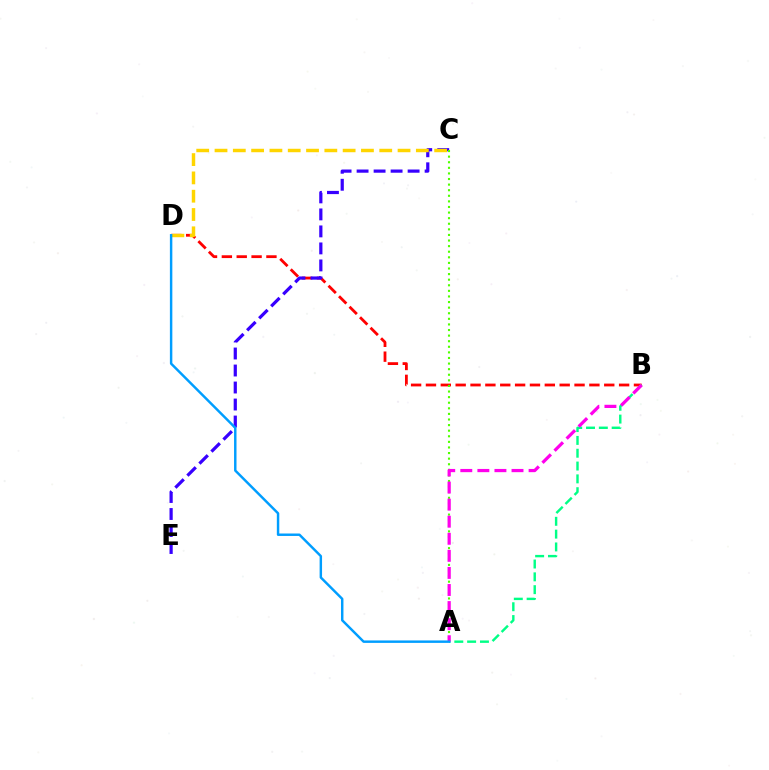{('B', 'D'): [{'color': '#ff0000', 'line_style': 'dashed', 'thickness': 2.02}], ('A', 'B'): [{'color': '#00ff86', 'line_style': 'dashed', 'thickness': 1.74}, {'color': '#ff00ed', 'line_style': 'dashed', 'thickness': 2.32}], ('C', 'E'): [{'color': '#3700ff', 'line_style': 'dashed', 'thickness': 2.31}], ('C', 'D'): [{'color': '#ffd500', 'line_style': 'dashed', 'thickness': 2.49}], ('A', 'C'): [{'color': '#4fff00', 'line_style': 'dotted', 'thickness': 1.52}], ('A', 'D'): [{'color': '#009eff', 'line_style': 'solid', 'thickness': 1.77}]}